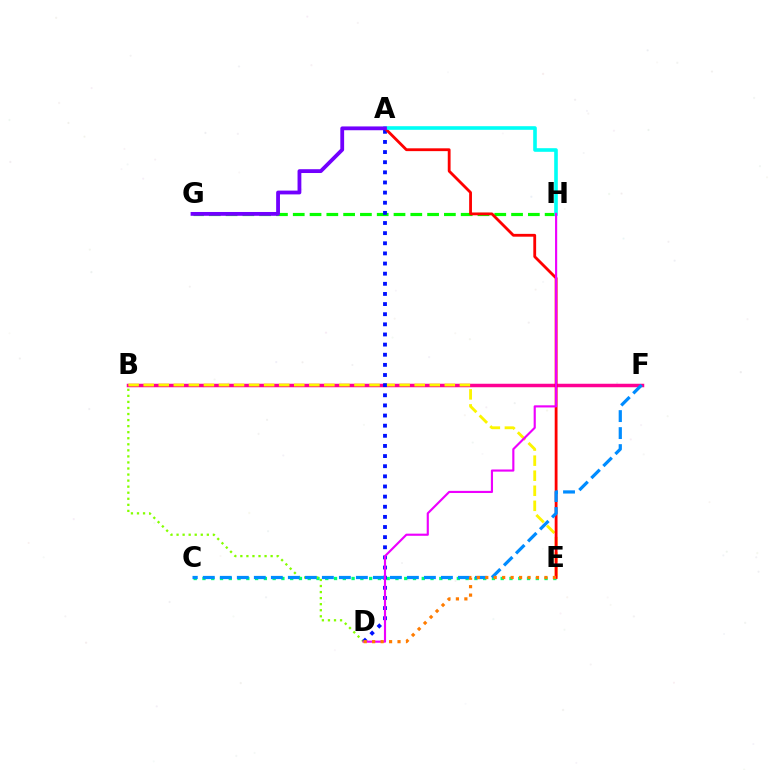{('B', 'F'): [{'color': '#ff0094', 'line_style': 'solid', 'thickness': 2.52}], ('C', 'E'): [{'color': '#00ff74', 'line_style': 'dotted', 'thickness': 2.38}], ('G', 'H'): [{'color': '#08ff00', 'line_style': 'dashed', 'thickness': 2.28}], ('B', 'D'): [{'color': '#84ff00', 'line_style': 'dotted', 'thickness': 1.64}], ('B', 'E'): [{'color': '#fcf500', 'line_style': 'dashed', 'thickness': 2.05}], ('A', 'D'): [{'color': '#0010ff', 'line_style': 'dotted', 'thickness': 2.75}], ('A', 'E'): [{'color': '#ff0000', 'line_style': 'solid', 'thickness': 2.03}], ('C', 'F'): [{'color': '#008cff', 'line_style': 'dashed', 'thickness': 2.31}], ('A', 'H'): [{'color': '#00fff6', 'line_style': 'solid', 'thickness': 2.6}], ('D', 'H'): [{'color': '#ee00ff', 'line_style': 'solid', 'thickness': 1.54}], ('D', 'E'): [{'color': '#ff7c00', 'line_style': 'dotted', 'thickness': 2.3}], ('A', 'G'): [{'color': '#7200ff', 'line_style': 'solid', 'thickness': 2.74}]}